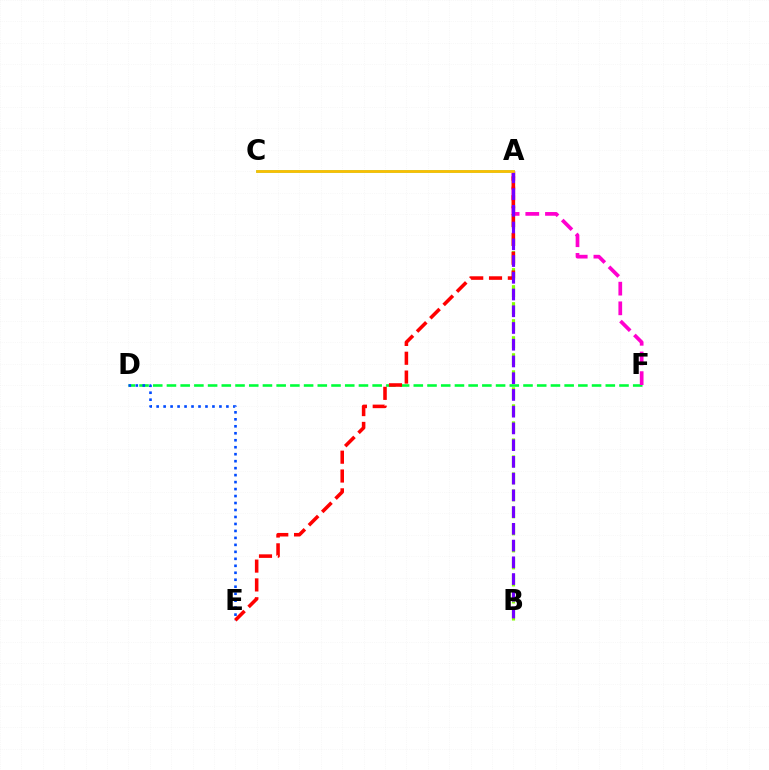{('D', 'F'): [{'color': '#00ff39', 'line_style': 'dashed', 'thickness': 1.86}], ('A', 'B'): [{'color': '#84ff00', 'line_style': 'dashed', 'thickness': 2.31}, {'color': '#7200ff', 'line_style': 'dashed', 'thickness': 2.27}], ('A', 'F'): [{'color': '#ff00cf', 'line_style': 'dashed', 'thickness': 2.67}], ('D', 'E'): [{'color': '#004bff', 'line_style': 'dotted', 'thickness': 1.9}], ('A', 'E'): [{'color': '#ff0000', 'line_style': 'dashed', 'thickness': 2.56}], ('A', 'C'): [{'color': '#00fff6', 'line_style': 'solid', 'thickness': 1.91}, {'color': '#ffbd00', 'line_style': 'solid', 'thickness': 2.01}]}